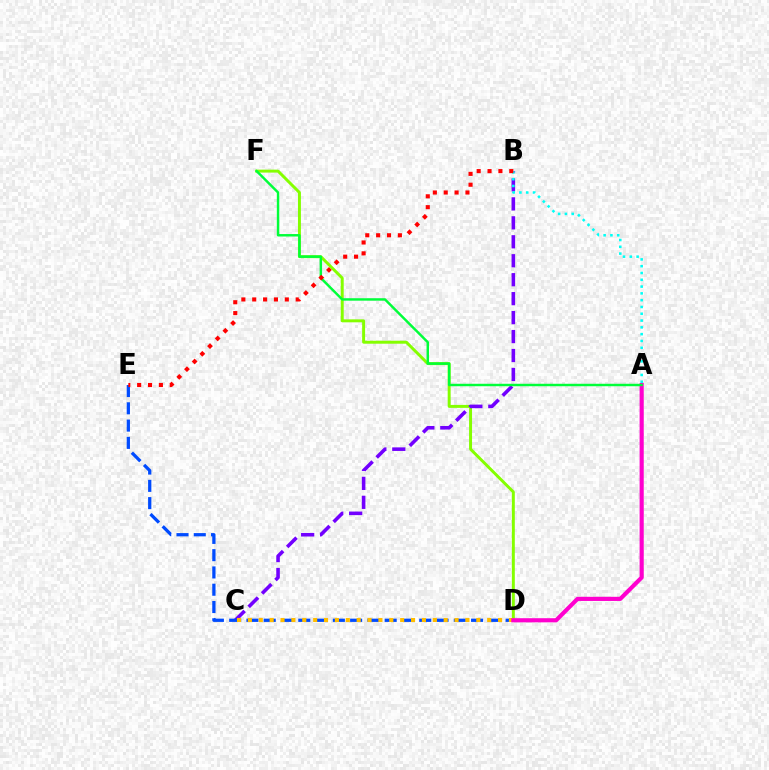{('D', 'F'): [{'color': '#84ff00', 'line_style': 'solid', 'thickness': 2.13}], ('B', 'C'): [{'color': '#7200ff', 'line_style': 'dashed', 'thickness': 2.58}], ('D', 'E'): [{'color': '#004bff', 'line_style': 'dashed', 'thickness': 2.35}], ('A', 'B'): [{'color': '#00fff6', 'line_style': 'dotted', 'thickness': 1.85}], ('C', 'D'): [{'color': '#ffbd00', 'line_style': 'dotted', 'thickness': 2.96}], ('A', 'D'): [{'color': '#ff00cf', 'line_style': 'solid', 'thickness': 2.98}], ('A', 'F'): [{'color': '#00ff39', 'line_style': 'solid', 'thickness': 1.77}], ('B', 'E'): [{'color': '#ff0000', 'line_style': 'dotted', 'thickness': 2.95}]}